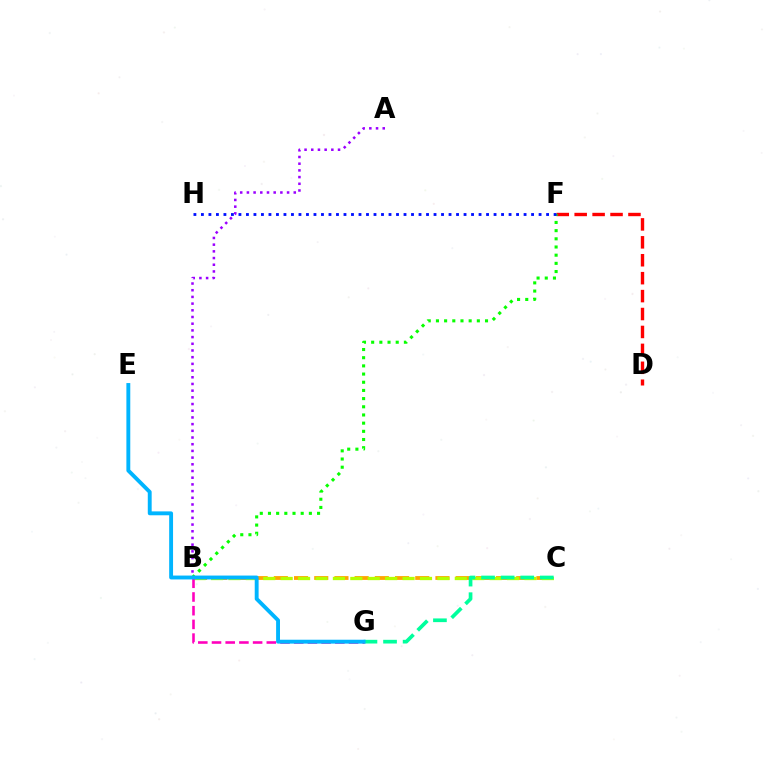{('B', 'C'): [{'color': '#ffa500', 'line_style': 'dashed', 'thickness': 2.74}, {'color': '#b3ff00', 'line_style': 'dashed', 'thickness': 2.37}], ('A', 'B'): [{'color': '#9b00ff', 'line_style': 'dotted', 'thickness': 1.82}], ('C', 'G'): [{'color': '#00ff9d', 'line_style': 'dashed', 'thickness': 2.66}], ('B', 'G'): [{'color': '#ff00bd', 'line_style': 'dashed', 'thickness': 1.86}], ('D', 'F'): [{'color': '#ff0000', 'line_style': 'dashed', 'thickness': 2.44}], ('B', 'F'): [{'color': '#08ff00', 'line_style': 'dotted', 'thickness': 2.22}], ('E', 'G'): [{'color': '#00b5ff', 'line_style': 'solid', 'thickness': 2.8}], ('F', 'H'): [{'color': '#0010ff', 'line_style': 'dotted', 'thickness': 2.04}]}